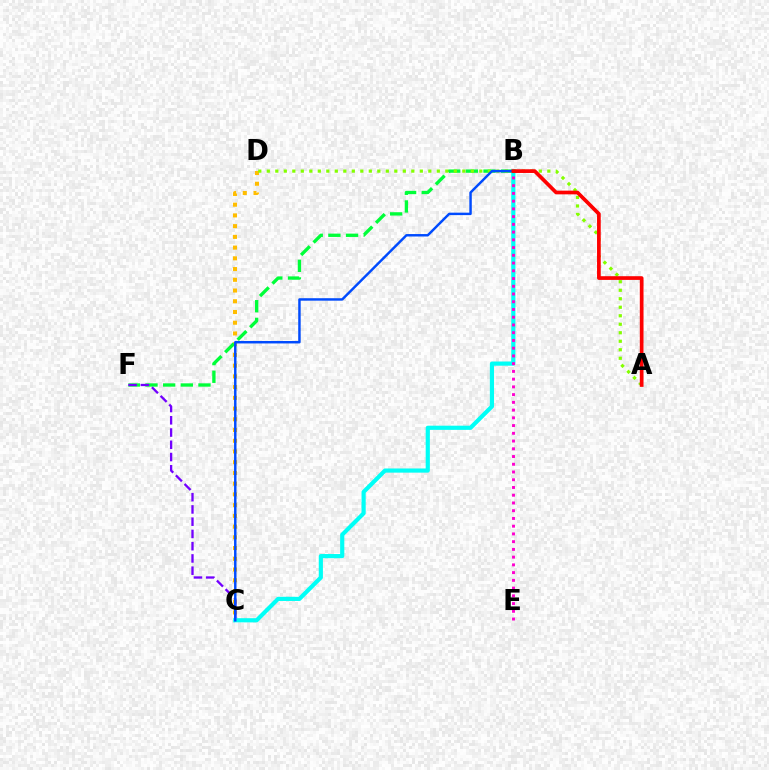{('C', 'D'): [{'color': '#ffbd00', 'line_style': 'dotted', 'thickness': 2.92}], ('B', 'F'): [{'color': '#00ff39', 'line_style': 'dashed', 'thickness': 2.4}], ('C', 'F'): [{'color': '#7200ff', 'line_style': 'dashed', 'thickness': 1.66}], ('B', 'C'): [{'color': '#00fff6', 'line_style': 'solid', 'thickness': 3.0}, {'color': '#004bff', 'line_style': 'solid', 'thickness': 1.77}], ('A', 'D'): [{'color': '#84ff00', 'line_style': 'dotted', 'thickness': 2.31}], ('B', 'E'): [{'color': '#ff00cf', 'line_style': 'dotted', 'thickness': 2.1}], ('A', 'B'): [{'color': '#ff0000', 'line_style': 'solid', 'thickness': 2.67}]}